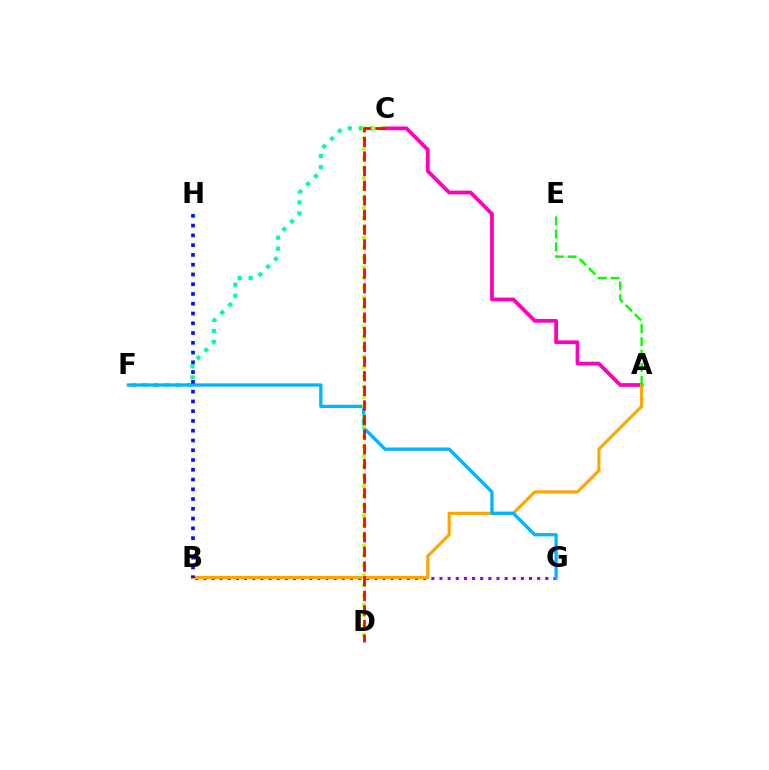{('A', 'C'): [{'color': '#ff00bd', 'line_style': 'solid', 'thickness': 2.71}], ('B', 'G'): [{'color': '#9b00ff', 'line_style': 'dotted', 'thickness': 2.21}], ('A', 'B'): [{'color': '#ffa500', 'line_style': 'solid', 'thickness': 2.27}], ('C', 'F'): [{'color': '#00ff9d', 'line_style': 'dotted', 'thickness': 3.0}], ('F', 'G'): [{'color': '#00b5ff', 'line_style': 'solid', 'thickness': 2.39}], ('C', 'D'): [{'color': '#b3ff00', 'line_style': 'dotted', 'thickness': 2.7}, {'color': '#ff0000', 'line_style': 'dashed', 'thickness': 1.99}], ('A', 'E'): [{'color': '#08ff00', 'line_style': 'dashed', 'thickness': 1.76}], ('B', 'H'): [{'color': '#0010ff', 'line_style': 'dotted', 'thickness': 2.65}]}